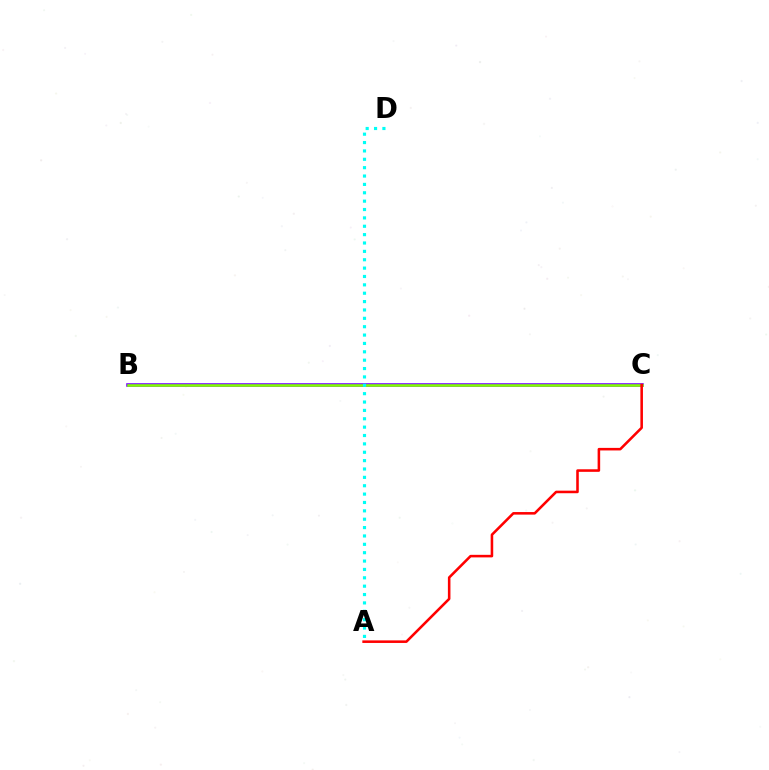{('B', 'C'): [{'color': '#7200ff', 'line_style': 'solid', 'thickness': 2.58}, {'color': '#84ff00', 'line_style': 'solid', 'thickness': 1.85}], ('A', 'D'): [{'color': '#00fff6', 'line_style': 'dotted', 'thickness': 2.27}], ('A', 'C'): [{'color': '#ff0000', 'line_style': 'solid', 'thickness': 1.84}]}